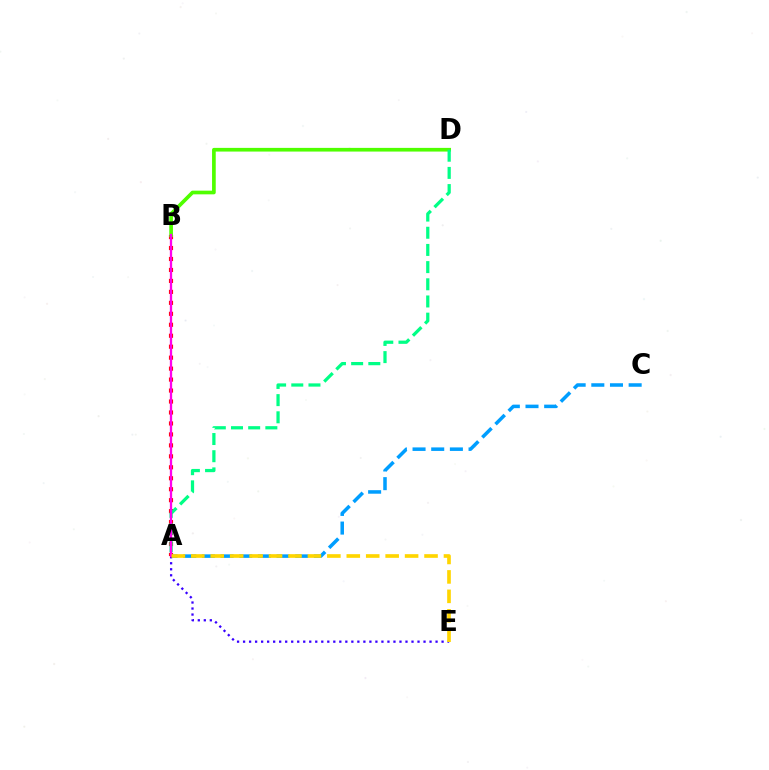{('A', 'B'): [{'color': '#ff0000', 'line_style': 'dotted', 'thickness': 2.98}, {'color': '#ff00ed', 'line_style': 'solid', 'thickness': 1.66}], ('A', 'C'): [{'color': '#009eff', 'line_style': 'dashed', 'thickness': 2.54}], ('B', 'D'): [{'color': '#4fff00', 'line_style': 'solid', 'thickness': 2.65}], ('A', 'D'): [{'color': '#00ff86', 'line_style': 'dashed', 'thickness': 2.33}], ('A', 'E'): [{'color': '#3700ff', 'line_style': 'dotted', 'thickness': 1.63}, {'color': '#ffd500', 'line_style': 'dashed', 'thickness': 2.64}]}